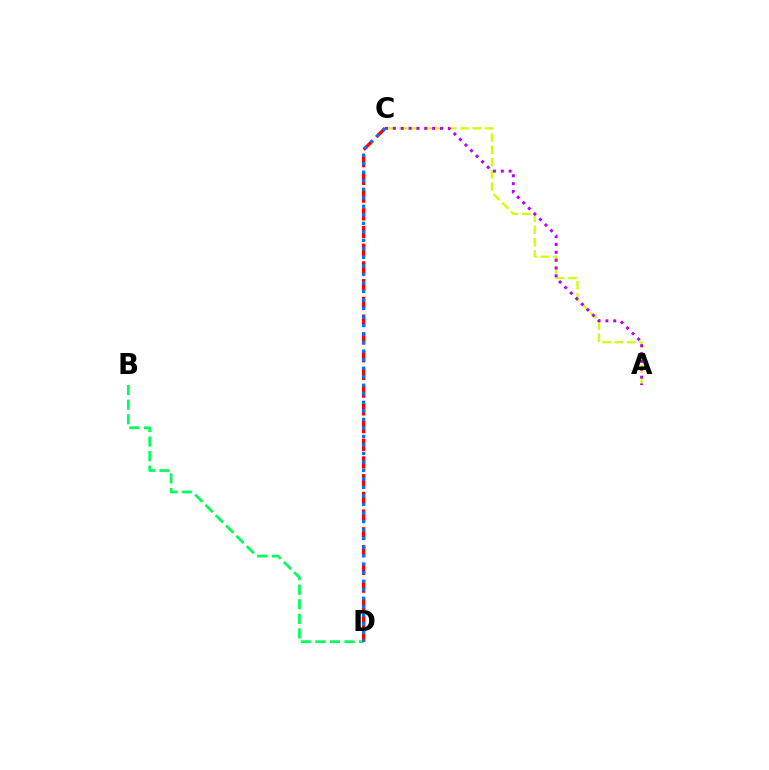{('A', 'C'): [{'color': '#d1ff00', 'line_style': 'dashed', 'thickness': 1.67}, {'color': '#b900ff', 'line_style': 'dotted', 'thickness': 2.13}], ('B', 'D'): [{'color': '#00ff5c', 'line_style': 'dashed', 'thickness': 1.98}], ('C', 'D'): [{'color': '#ff0000', 'line_style': 'dashed', 'thickness': 2.41}, {'color': '#0074ff', 'line_style': 'dotted', 'thickness': 2.32}]}